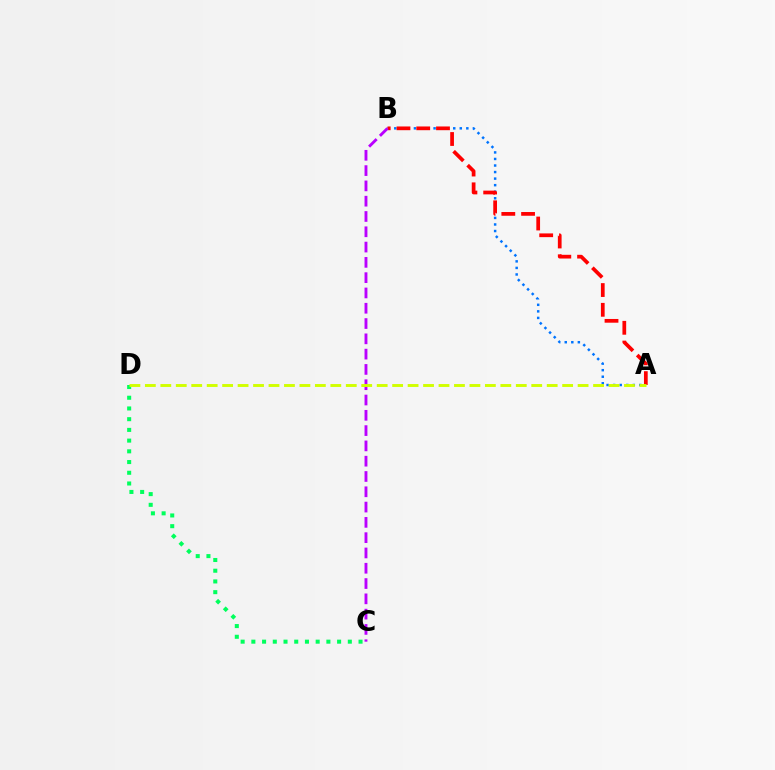{('A', 'B'): [{'color': '#0074ff', 'line_style': 'dotted', 'thickness': 1.78}, {'color': '#ff0000', 'line_style': 'dashed', 'thickness': 2.68}], ('C', 'D'): [{'color': '#00ff5c', 'line_style': 'dotted', 'thickness': 2.91}], ('B', 'C'): [{'color': '#b900ff', 'line_style': 'dashed', 'thickness': 2.08}], ('A', 'D'): [{'color': '#d1ff00', 'line_style': 'dashed', 'thickness': 2.1}]}